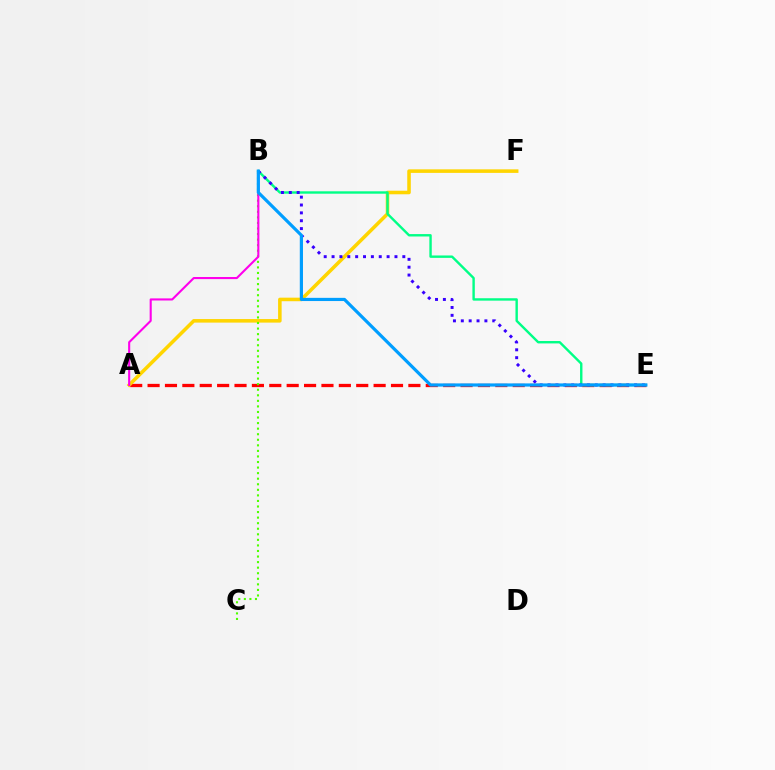{('A', 'E'): [{'color': '#ff0000', 'line_style': 'dashed', 'thickness': 2.36}], ('A', 'F'): [{'color': '#ffd500', 'line_style': 'solid', 'thickness': 2.56}], ('B', 'C'): [{'color': '#4fff00', 'line_style': 'dotted', 'thickness': 1.51}], ('A', 'B'): [{'color': '#ff00ed', 'line_style': 'solid', 'thickness': 1.51}], ('B', 'E'): [{'color': '#00ff86', 'line_style': 'solid', 'thickness': 1.73}, {'color': '#3700ff', 'line_style': 'dotted', 'thickness': 2.14}, {'color': '#009eff', 'line_style': 'solid', 'thickness': 2.3}]}